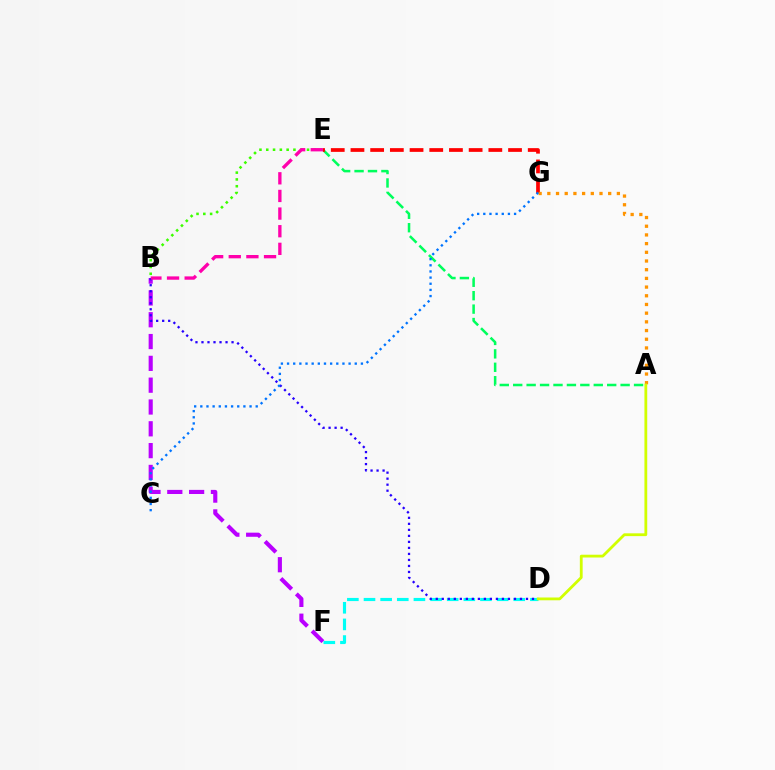{('A', 'E'): [{'color': '#00ff5c', 'line_style': 'dashed', 'thickness': 1.82}], ('B', 'F'): [{'color': '#b900ff', 'line_style': 'dashed', 'thickness': 2.96}], ('E', 'G'): [{'color': '#ff0000', 'line_style': 'dashed', 'thickness': 2.68}], ('A', 'G'): [{'color': '#ff9400', 'line_style': 'dotted', 'thickness': 2.36}], ('D', 'F'): [{'color': '#00fff6', 'line_style': 'dashed', 'thickness': 2.26}], ('B', 'D'): [{'color': '#2500ff', 'line_style': 'dotted', 'thickness': 1.63}], ('A', 'D'): [{'color': '#d1ff00', 'line_style': 'solid', 'thickness': 2.01}], ('B', 'E'): [{'color': '#3dff00', 'line_style': 'dotted', 'thickness': 1.85}, {'color': '#ff00ac', 'line_style': 'dashed', 'thickness': 2.4}], ('C', 'G'): [{'color': '#0074ff', 'line_style': 'dotted', 'thickness': 1.67}]}